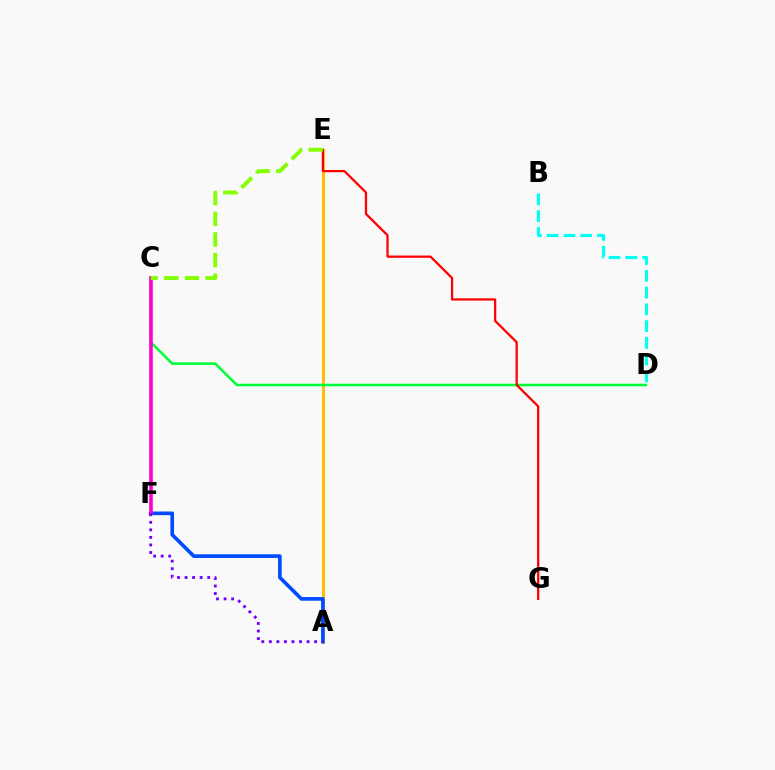{('B', 'D'): [{'color': '#00fff6', 'line_style': 'dashed', 'thickness': 2.28}], ('A', 'E'): [{'color': '#ffbd00', 'line_style': 'solid', 'thickness': 2.12}], ('C', 'D'): [{'color': '#00ff39', 'line_style': 'solid', 'thickness': 1.84}], ('A', 'F'): [{'color': '#004bff', 'line_style': 'solid', 'thickness': 2.63}, {'color': '#7200ff', 'line_style': 'dotted', 'thickness': 2.05}], ('C', 'F'): [{'color': '#ff00cf', 'line_style': 'solid', 'thickness': 2.58}], ('E', 'G'): [{'color': '#ff0000', 'line_style': 'solid', 'thickness': 1.63}], ('C', 'E'): [{'color': '#84ff00', 'line_style': 'dashed', 'thickness': 2.8}]}